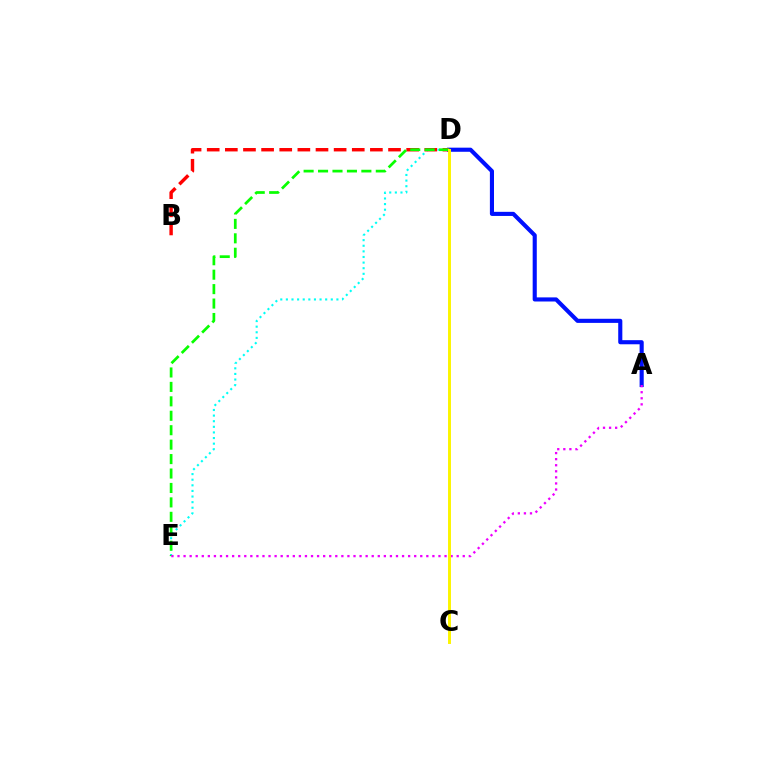{('D', 'E'): [{'color': '#00fff6', 'line_style': 'dotted', 'thickness': 1.53}, {'color': '#08ff00', 'line_style': 'dashed', 'thickness': 1.96}], ('A', 'D'): [{'color': '#0010ff', 'line_style': 'solid', 'thickness': 2.96}], ('B', 'D'): [{'color': '#ff0000', 'line_style': 'dashed', 'thickness': 2.46}], ('A', 'E'): [{'color': '#ee00ff', 'line_style': 'dotted', 'thickness': 1.65}], ('C', 'D'): [{'color': '#fcf500', 'line_style': 'solid', 'thickness': 2.12}]}